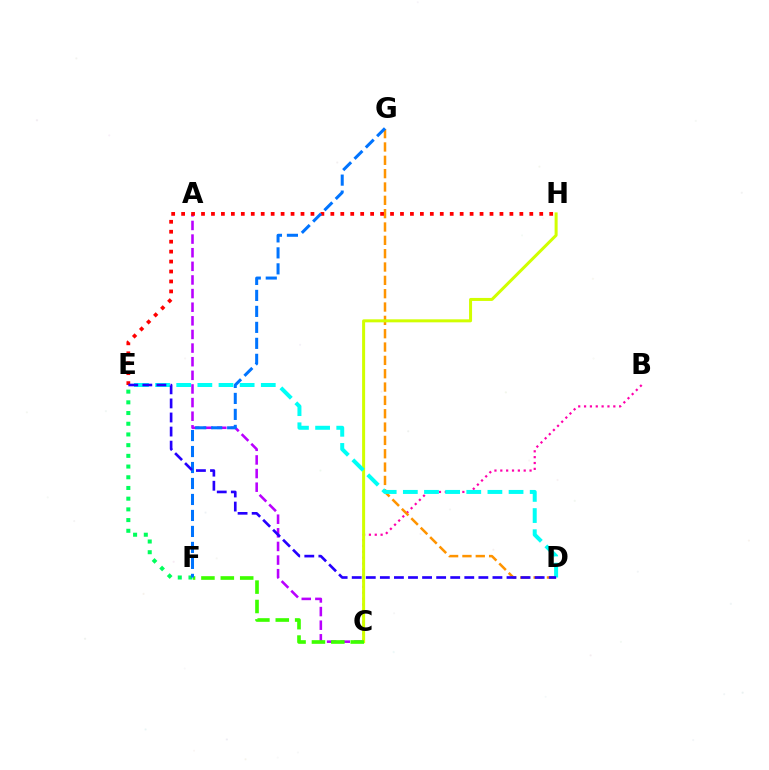{('B', 'C'): [{'color': '#ff00ac', 'line_style': 'dotted', 'thickness': 1.59}], ('D', 'G'): [{'color': '#ff9400', 'line_style': 'dashed', 'thickness': 1.81}], ('A', 'C'): [{'color': '#b900ff', 'line_style': 'dashed', 'thickness': 1.85}], ('C', 'H'): [{'color': '#d1ff00', 'line_style': 'solid', 'thickness': 2.17}], ('E', 'H'): [{'color': '#ff0000', 'line_style': 'dotted', 'thickness': 2.7}], ('E', 'F'): [{'color': '#00ff5c', 'line_style': 'dotted', 'thickness': 2.91}], ('C', 'F'): [{'color': '#3dff00', 'line_style': 'dashed', 'thickness': 2.63}], ('F', 'G'): [{'color': '#0074ff', 'line_style': 'dashed', 'thickness': 2.17}], ('D', 'E'): [{'color': '#00fff6', 'line_style': 'dashed', 'thickness': 2.87}, {'color': '#2500ff', 'line_style': 'dashed', 'thickness': 1.91}]}